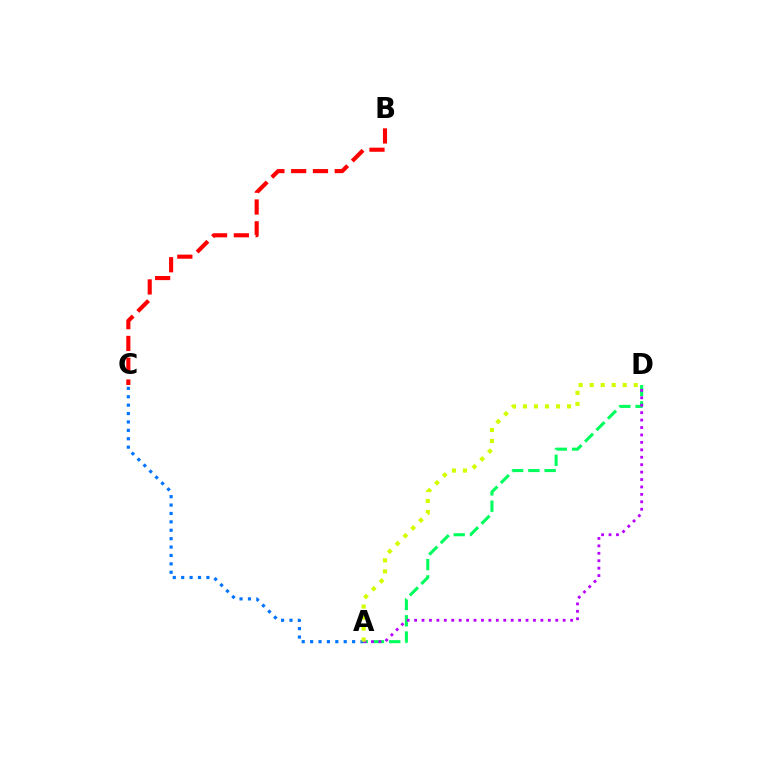{('B', 'C'): [{'color': '#ff0000', 'line_style': 'dashed', 'thickness': 2.96}], ('A', 'D'): [{'color': '#00ff5c', 'line_style': 'dashed', 'thickness': 2.21}, {'color': '#b900ff', 'line_style': 'dotted', 'thickness': 2.02}, {'color': '#d1ff00', 'line_style': 'dotted', 'thickness': 2.99}], ('A', 'C'): [{'color': '#0074ff', 'line_style': 'dotted', 'thickness': 2.28}]}